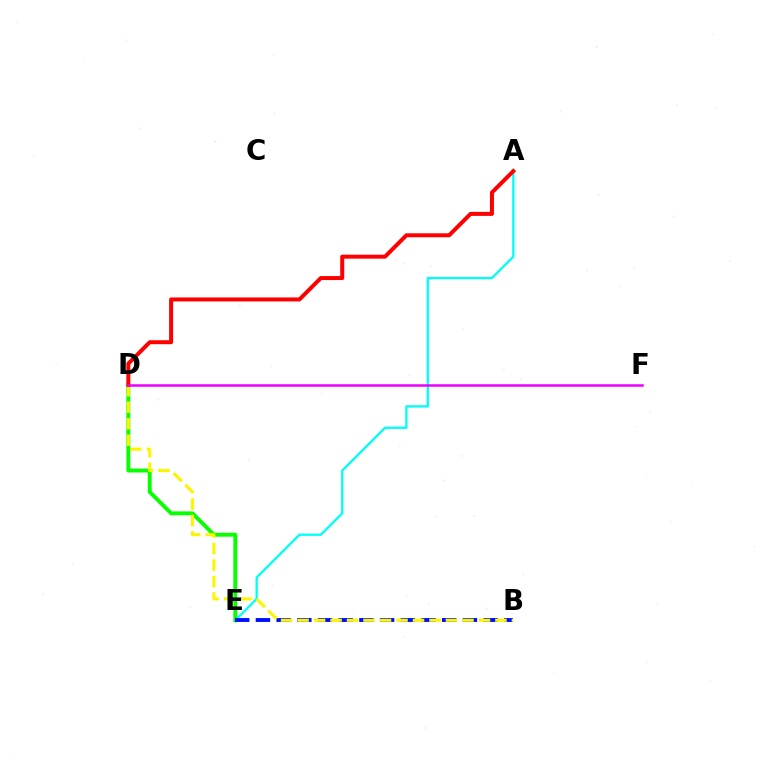{('A', 'E'): [{'color': '#00fff6', 'line_style': 'solid', 'thickness': 1.66}], ('D', 'E'): [{'color': '#08ff00', 'line_style': 'solid', 'thickness': 2.81}], ('B', 'E'): [{'color': '#0010ff', 'line_style': 'dashed', 'thickness': 2.81}], ('B', 'D'): [{'color': '#fcf500', 'line_style': 'dashed', 'thickness': 2.24}], ('A', 'D'): [{'color': '#ff0000', 'line_style': 'solid', 'thickness': 2.88}], ('D', 'F'): [{'color': '#ee00ff', 'line_style': 'solid', 'thickness': 1.81}]}